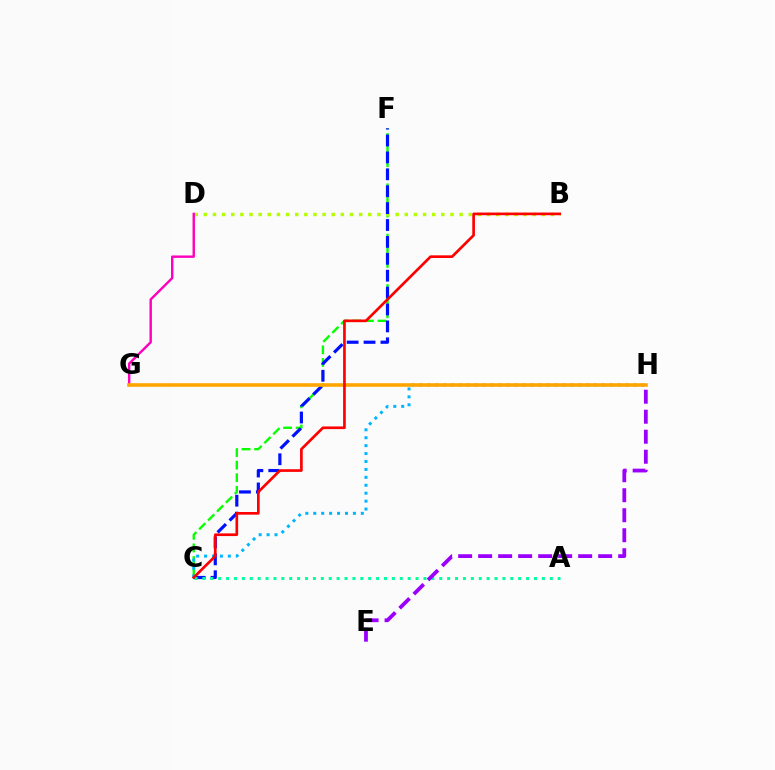{('C', 'F'): [{'color': '#08ff00', 'line_style': 'dashed', 'thickness': 1.71}, {'color': '#0010ff', 'line_style': 'dashed', 'thickness': 2.3}], ('C', 'H'): [{'color': '#00b5ff', 'line_style': 'dotted', 'thickness': 2.15}], ('B', 'D'): [{'color': '#b3ff00', 'line_style': 'dotted', 'thickness': 2.48}], ('A', 'C'): [{'color': '#00ff9d', 'line_style': 'dotted', 'thickness': 2.15}], ('D', 'G'): [{'color': '#ff00bd', 'line_style': 'solid', 'thickness': 1.74}], ('E', 'H'): [{'color': '#9b00ff', 'line_style': 'dashed', 'thickness': 2.72}], ('G', 'H'): [{'color': '#ffa500', 'line_style': 'solid', 'thickness': 2.6}], ('B', 'C'): [{'color': '#ff0000', 'line_style': 'solid', 'thickness': 1.93}]}